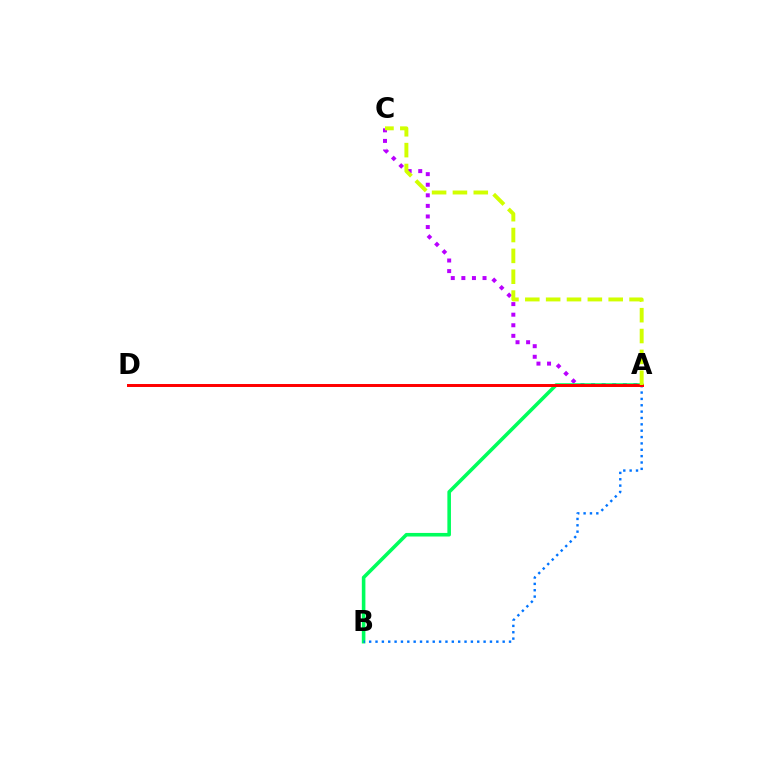{('A', 'C'): [{'color': '#b900ff', 'line_style': 'dotted', 'thickness': 2.87}, {'color': '#d1ff00', 'line_style': 'dashed', 'thickness': 2.83}], ('A', 'B'): [{'color': '#00ff5c', 'line_style': 'solid', 'thickness': 2.58}, {'color': '#0074ff', 'line_style': 'dotted', 'thickness': 1.73}], ('A', 'D'): [{'color': '#ff0000', 'line_style': 'solid', 'thickness': 2.13}]}